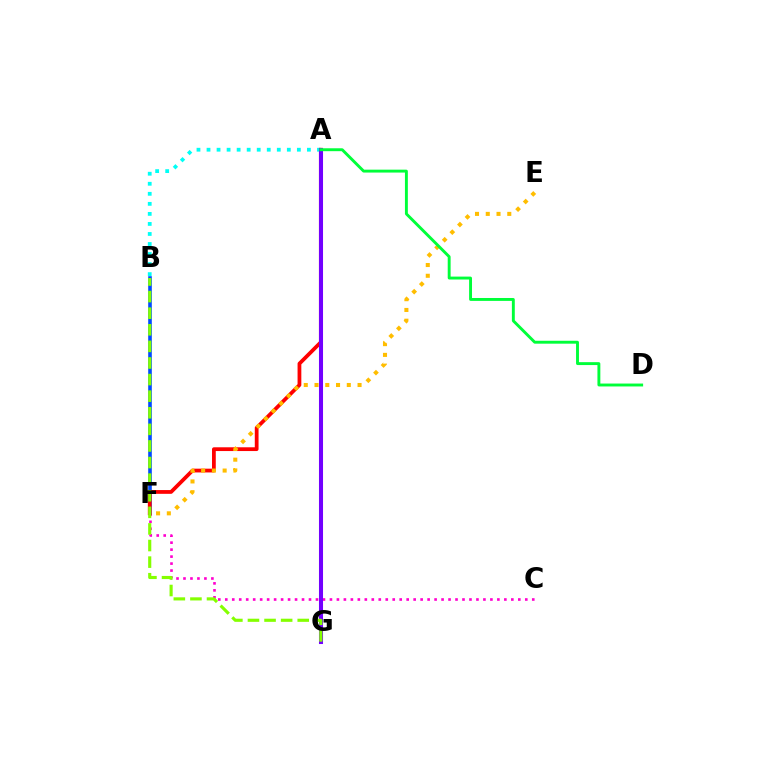{('C', 'F'): [{'color': '#ff00cf', 'line_style': 'dotted', 'thickness': 1.9}], ('B', 'F'): [{'color': '#004bff', 'line_style': 'solid', 'thickness': 2.61}], ('A', 'B'): [{'color': '#00fff6', 'line_style': 'dotted', 'thickness': 2.73}], ('A', 'F'): [{'color': '#ff0000', 'line_style': 'solid', 'thickness': 2.71}], ('E', 'F'): [{'color': '#ffbd00', 'line_style': 'dotted', 'thickness': 2.92}], ('A', 'G'): [{'color': '#7200ff', 'line_style': 'solid', 'thickness': 2.92}], ('B', 'G'): [{'color': '#84ff00', 'line_style': 'dashed', 'thickness': 2.25}], ('A', 'D'): [{'color': '#00ff39', 'line_style': 'solid', 'thickness': 2.09}]}